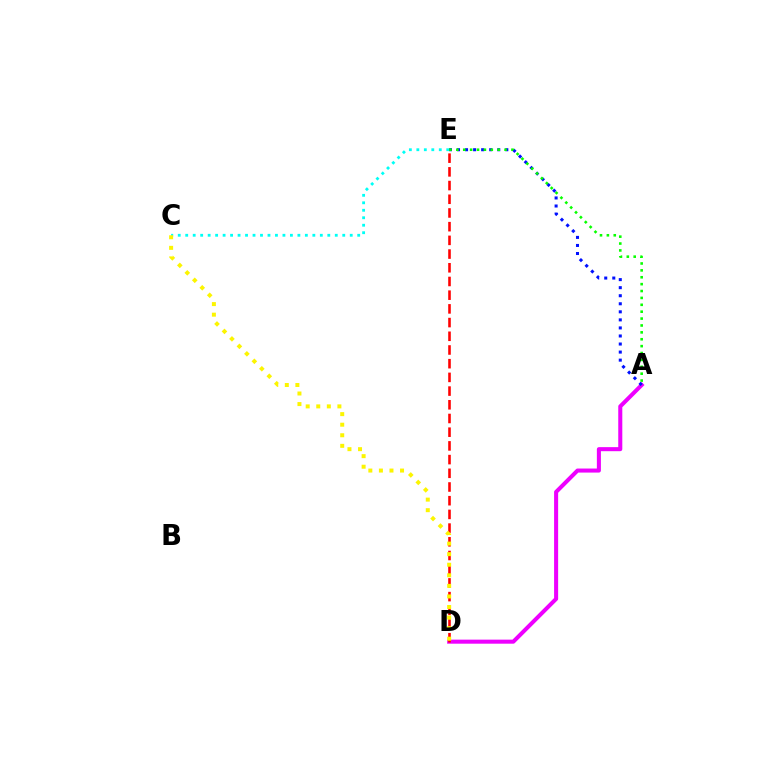{('A', 'D'): [{'color': '#ee00ff', 'line_style': 'solid', 'thickness': 2.91}], ('C', 'E'): [{'color': '#00fff6', 'line_style': 'dotted', 'thickness': 2.03}], ('A', 'E'): [{'color': '#0010ff', 'line_style': 'dotted', 'thickness': 2.19}, {'color': '#08ff00', 'line_style': 'dotted', 'thickness': 1.87}], ('D', 'E'): [{'color': '#ff0000', 'line_style': 'dashed', 'thickness': 1.86}], ('C', 'D'): [{'color': '#fcf500', 'line_style': 'dotted', 'thickness': 2.87}]}